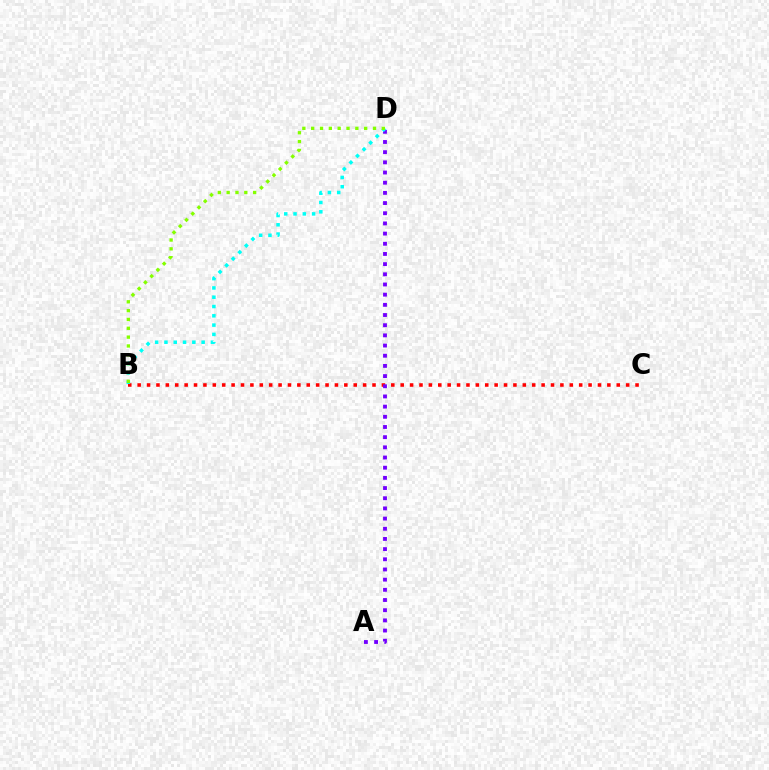{('B', 'C'): [{'color': '#ff0000', 'line_style': 'dotted', 'thickness': 2.55}], ('A', 'D'): [{'color': '#7200ff', 'line_style': 'dotted', 'thickness': 2.77}], ('B', 'D'): [{'color': '#00fff6', 'line_style': 'dotted', 'thickness': 2.53}, {'color': '#84ff00', 'line_style': 'dotted', 'thickness': 2.4}]}